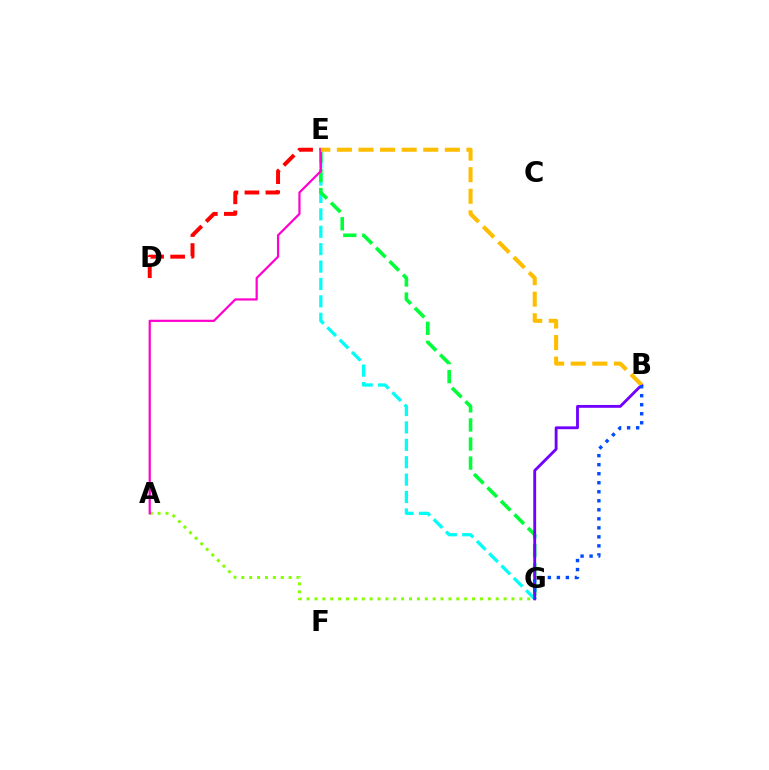{('E', 'G'): [{'color': '#00fff6', 'line_style': 'dashed', 'thickness': 2.36}, {'color': '#00ff39', 'line_style': 'dashed', 'thickness': 2.59}], ('D', 'E'): [{'color': '#ff0000', 'line_style': 'dashed', 'thickness': 2.85}], ('A', 'G'): [{'color': '#84ff00', 'line_style': 'dotted', 'thickness': 2.14}], ('A', 'E'): [{'color': '#ff00cf', 'line_style': 'solid', 'thickness': 1.59}], ('B', 'G'): [{'color': '#7200ff', 'line_style': 'solid', 'thickness': 2.05}, {'color': '#004bff', 'line_style': 'dotted', 'thickness': 2.45}], ('B', 'E'): [{'color': '#ffbd00', 'line_style': 'dashed', 'thickness': 2.93}]}